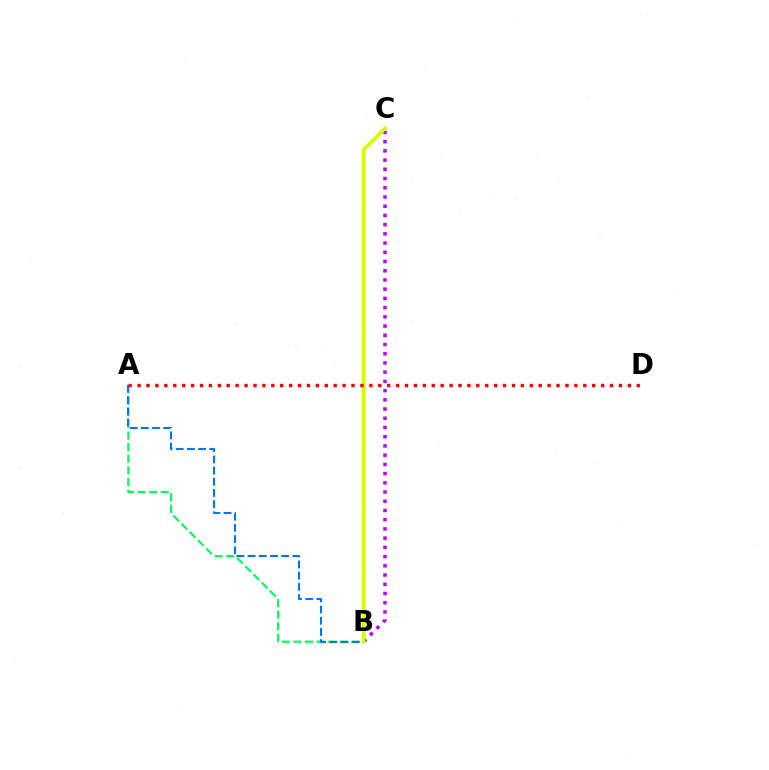{('A', 'B'): [{'color': '#00ff5c', 'line_style': 'dashed', 'thickness': 1.58}, {'color': '#0074ff', 'line_style': 'dashed', 'thickness': 1.52}], ('B', 'C'): [{'color': '#b900ff', 'line_style': 'dotted', 'thickness': 2.51}, {'color': '#d1ff00', 'line_style': 'solid', 'thickness': 2.65}], ('A', 'D'): [{'color': '#ff0000', 'line_style': 'dotted', 'thickness': 2.42}]}